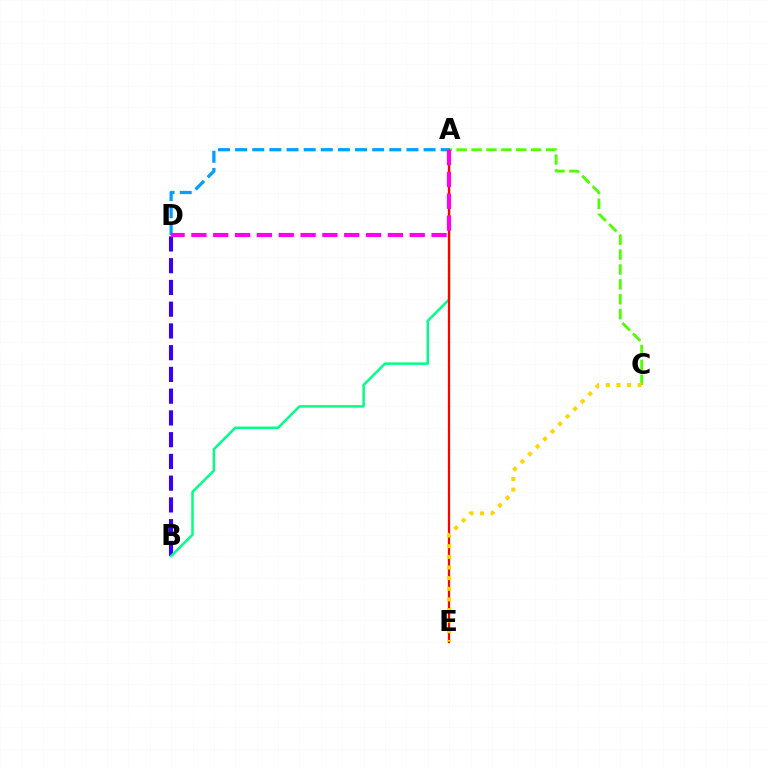{('A', 'C'): [{'color': '#4fff00', 'line_style': 'dashed', 'thickness': 2.02}], ('B', 'D'): [{'color': '#3700ff', 'line_style': 'dashed', 'thickness': 2.95}], ('A', 'B'): [{'color': '#00ff86', 'line_style': 'solid', 'thickness': 1.79}], ('A', 'E'): [{'color': '#ff0000', 'line_style': 'solid', 'thickness': 1.63}], ('A', 'D'): [{'color': '#009eff', 'line_style': 'dashed', 'thickness': 2.33}, {'color': '#ff00ed', 'line_style': 'dashed', 'thickness': 2.97}], ('C', 'E'): [{'color': '#ffd500', 'line_style': 'dotted', 'thickness': 2.89}]}